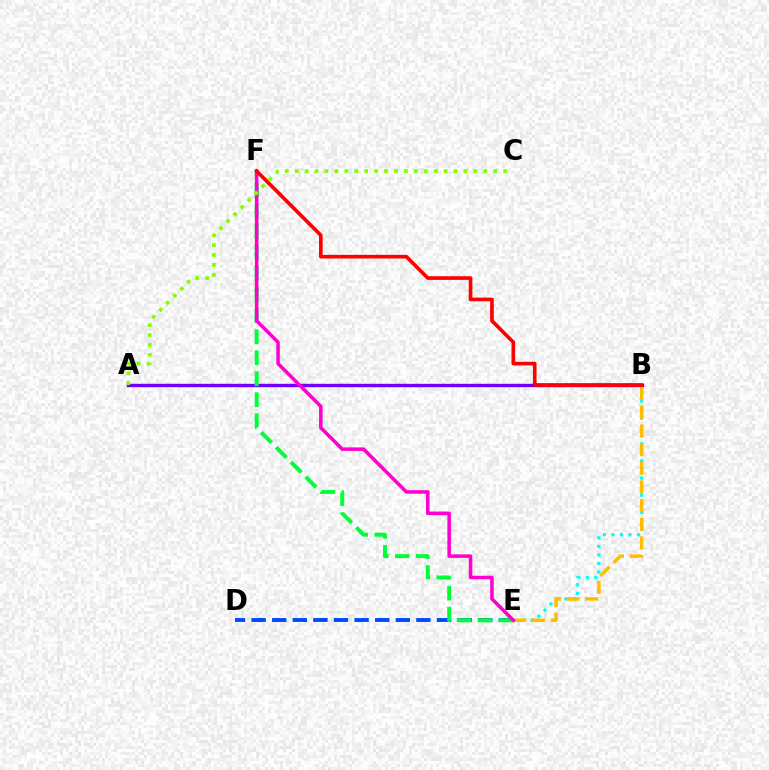{('D', 'E'): [{'color': '#004bff', 'line_style': 'dashed', 'thickness': 2.8}], ('A', 'B'): [{'color': '#7200ff', 'line_style': 'solid', 'thickness': 2.44}], ('B', 'E'): [{'color': '#00fff6', 'line_style': 'dotted', 'thickness': 2.32}, {'color': '#ffbd00', 'line_style': 'dashed', 'thickness': 2.54}], ('E', 'F'): [{'color': '#00ff39', 'line_style': 'dashed', 'thickness': 2.85}, {'color': '#ff00cf', 'line_style': 'solid', 'thickness': 2.55}], ('B', 'F'): [{'color': '#ff0000', 'line_style': 'solid', 'thickness': 2.63}], ('A', 'C'): [{'color': '#84ff00', 'line_style': 'dotted', 'thickness': 2.7}]}